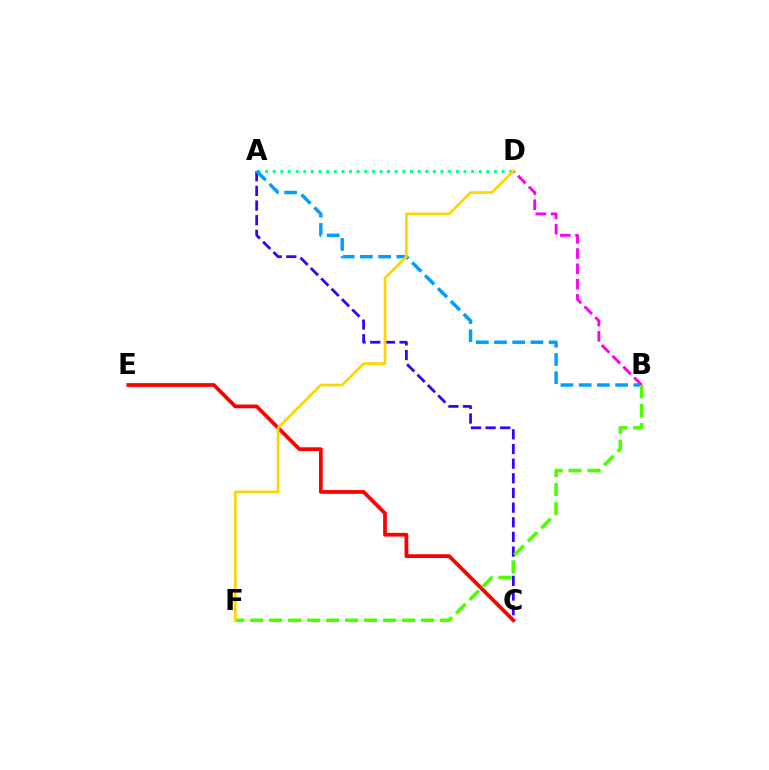{('A', 'C'): [{'color': '#3700ff', 'line_style': 'dashed', 'thickness': 1.99}], ('C', 'E'): [{'color': '#ff0000', 'line_style': 'solid', 'thickness': 2.7}], ('A', 'D'): [{'color': '#00ff86', 'line_style': 'dotted', 'thickness': 2.07}], ('A', 'B'): [{'color': '#009eff', 'line_style': 'dashed', 'thickness': 2.47}], ('B', 'D'): [{'color': '#ff00ed', 'line_style': 'dashed', 'thickness': 2.07}], ('B', 'F'): [{'color': '#4fff00', 'line_style': 'dashed', 'thickness': 2.58}], ('D', 'F'): [{'color': '#ffd500', 'line_style': 'solid', 'thickness': 1.95}]}